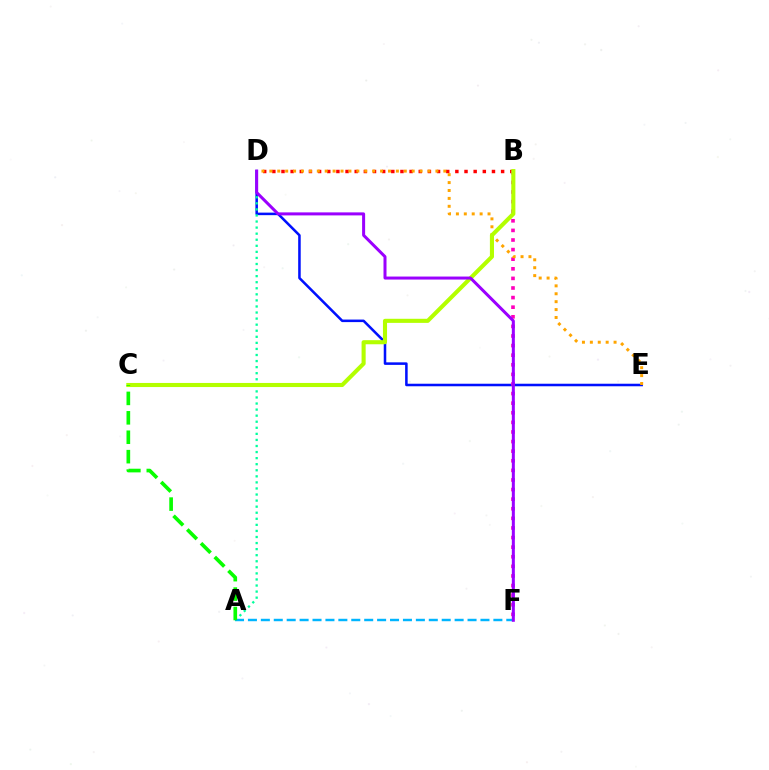{('B', 'D'): [{'color': '#ff0000', 'line_style': 'dotted', 'thickness': 2.49}], ('D', 'E'): [{'color': '#0010ff', 'line_style': 'solid', 'thickness': 1.83}, {'color': '#ffa500', 'line_style': 'dotted', 'thickness': 2.15}], ('B', 'F'): [{'color': '#ff00bd', 'line_style': 'dotted', 'thickness': 2.61}], ('A', 'D'): [{'color': '#00ff9d', 'line_style': 'dotted', 'thickness': 1.65}], ('A', 'F'): [{'color': '#00b5ff', 'line_style': 'dashed', 'thickness': 1.75}], ('B', 'C'): [{'color': '#b3ff00', 'line_style': 'solid', 'thickness': 2.94}], ('D', 'F'): [{'color': '#9b00ff', 'line_style': 'solid', 'thickness': 2.17}], ('A', 'C'): [{'color': '#08ff00', 'line_style': 'dashed', 'thickness': 2.64}]}